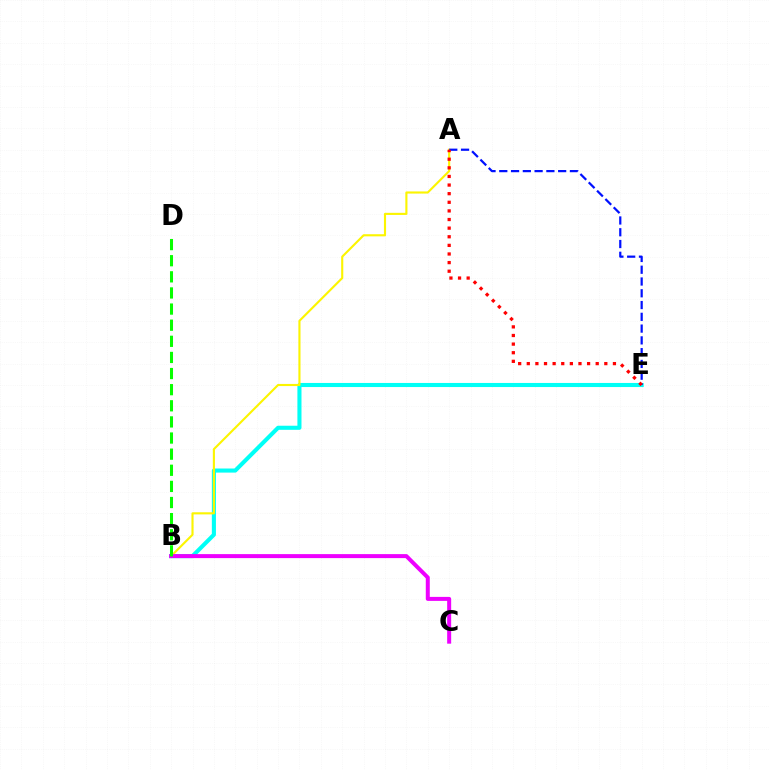{('B', 'E'): [{'color': '#00fff6', 'line_style': 'solid', 'thickness': 2.94}], ('A', 'B'): [{'color': '#fcf500', 'line_style': 'solid', 'thickness': 1.53}], ('B', 'C'): [{'color': '#ee00ff', 'line_style': 'solid', 'thickness': 2.88}], ('A', 'E'): [{'color': '#0010ff', 'line_style': 'dashed', 'thickness': 1.6}, {'color': '#ff0000', 'line_style': 'dotted', 'thickness': 2.34}], ('B', 'D'): [{'color': '#08ff00', 'line_style': 'dashed', 'thickness': 2.19}]}